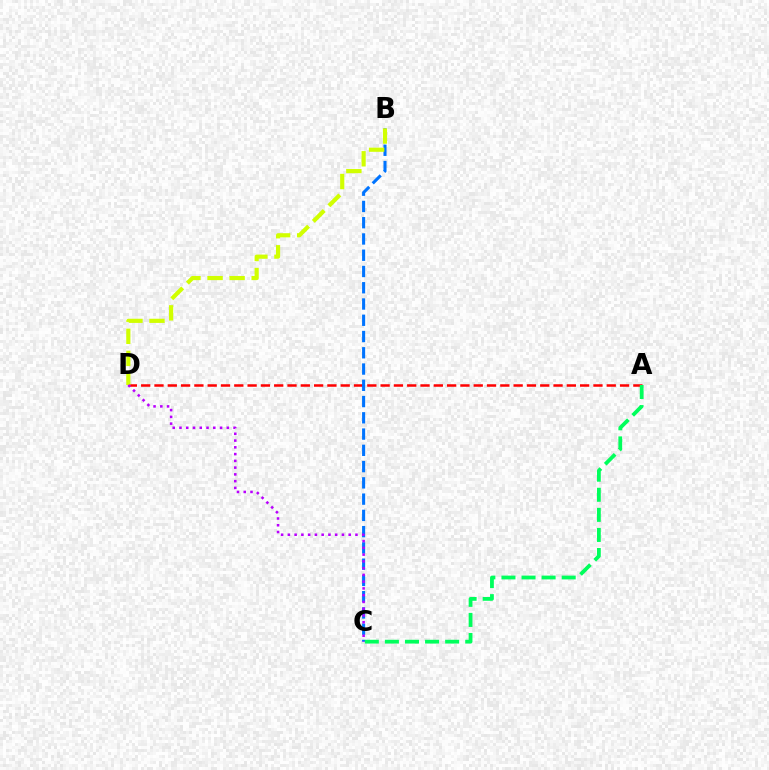{('A', 'D'): [{'color': '#ff0000', 'line_style': 'dashed', 'thickness': 1.81}], ('B', 'C'): [{'color': '#0074ff', 'line_style': 'dashed', 'thickness': 2.21}], ('B', 'D'): [{'color': '#d1ff00', 'line_style': 'dashed', 'thickness': 3.0}], ('A', 'C'): [{'color': '#00ff5c', 'line_style': 'dashed', 'thickness': 2.73}], ('C', 'D'): [{'color': '#b900ff', 'line_style': 'dotted', 'thickness': 1.84}]}